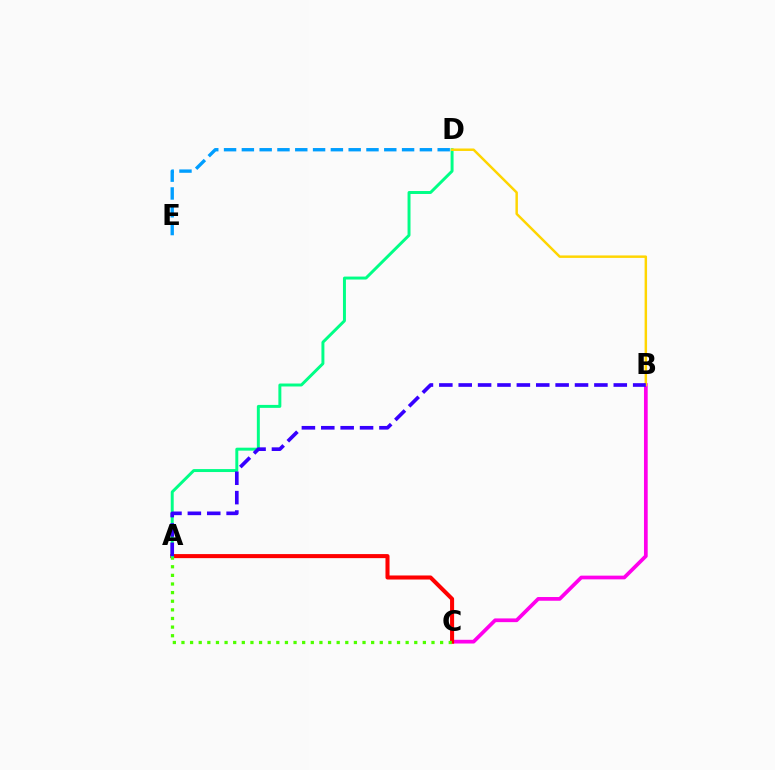{('B', 'C'): [{'color': '#ff00ed', 'line_style': 'solid', 'thickness': 2.68}], ('A', 'C'): [{'color': '#ff0000', 'line_style': 'solid', 'thickness': 2.92}, {'color': '#4fff00', 'line_style': 'dotted', 'thickness': 2.34}], ('A', 'D'): [{'color': '#00ff86', 'line_style': 'solid', 'thickness': 2.13}], ('D', 'E'): [{'color': '#009eff', 'line_style': 'dashed', 'thickness': 2.42}], ('B', 'D'): [{'color': '#ffd500', 'line_style': 'solid', 'thickness': 1.78}], ('A', 'B'): [{'color': '#3700ff', 'line_style': 'dashed', 'thickness': 2.63}]}